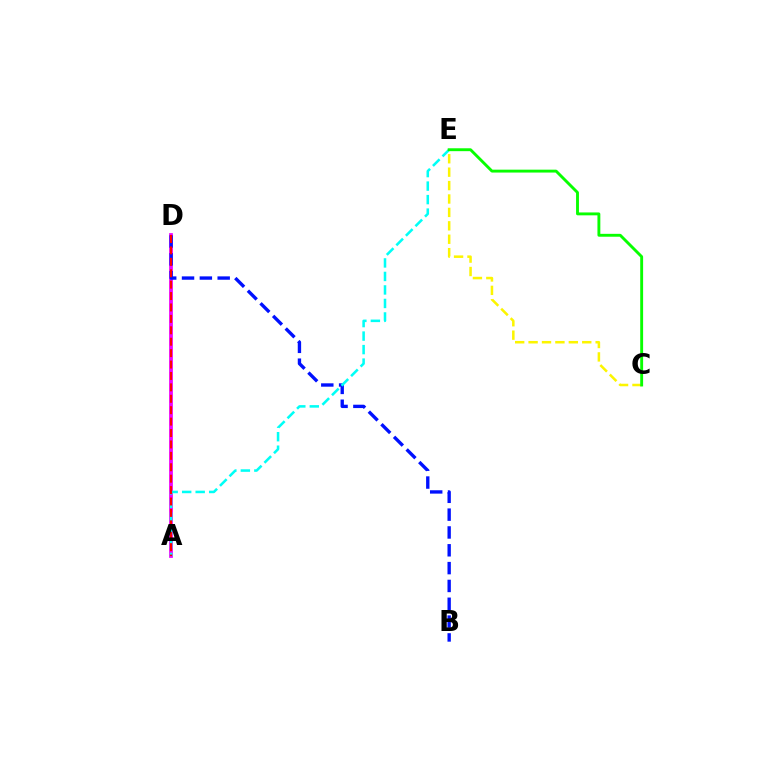{('A', 'D'): [{'color': '#ee00ff', 'line_style': 'solid', 'thickness': 2.7}, {'color': '#ff0000', 'line_style': 'dashed', 'thickness': 1.55}], ('C', 'E'): [{'color': '#fcf500', 'line_style': 'dashed', 'thickness': 1.82}, {'color': '#08ff00', 'line_style': 'solid', 'thickness': 2.08}], ('B', 'D'): [{'color': '#0010ff', 'line_style': 'dashed', 'thickness': 2.42}], ('A', 'E'): [{'color': '#00fff6', 'line_style': 'dashed', 'thickness': 1.83}]}